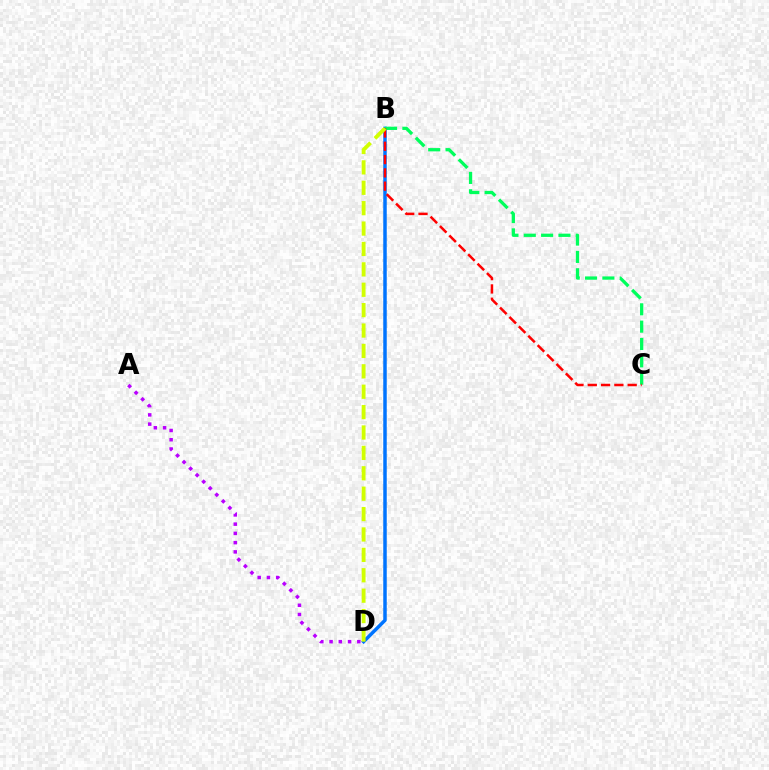{('B', 'D'): [{'color': '#0074ff', 'line_style': 'solid', 'thickness': 2.51}, {'color': '#d1ff00', 'line_style': 'dashed', 'thickness': 2.77}], ('B', 'C'): [{'color': '#00ff5c', 'line_style': 'dashed', 'thickness': 2.36}, {'color': '#ff0000', 'line_style': 'dashed', 'thickness': 1.81}], ('A', 'D'): [{'color': '#b900ff', 'line_style': 'dotted', 'thickness': 2.51}]}